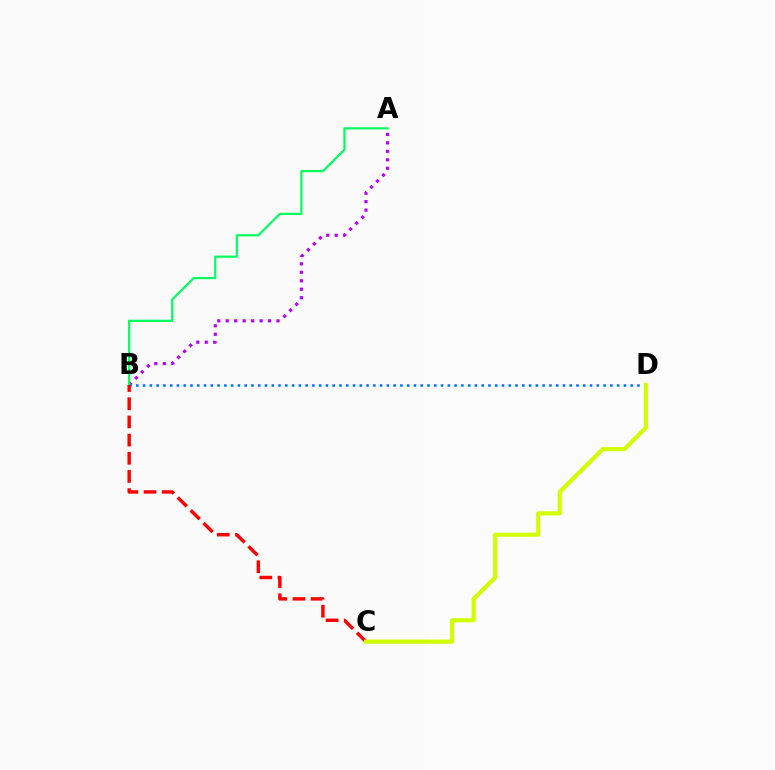{('A', 'B'): [{'color': '#b900ff', 'line_style': 'dotted', 'thickness': 2.3}, {'color': '#00ff5c', 'line_style': 'solid', 'thickness': 1.58}], ('B', 'D'): [{'color': '#0074ff', 'line_style': 'dotted', 'thickness': 1.84}], ('B', 'C'): [{'color': '#ff0000', 'line_style': 'dashed', 'thickness': 2.47}], ('C', 'D'): [{'color': '#d1ff00', 'line_style': 'solid', 'thickness': 2.98}]}